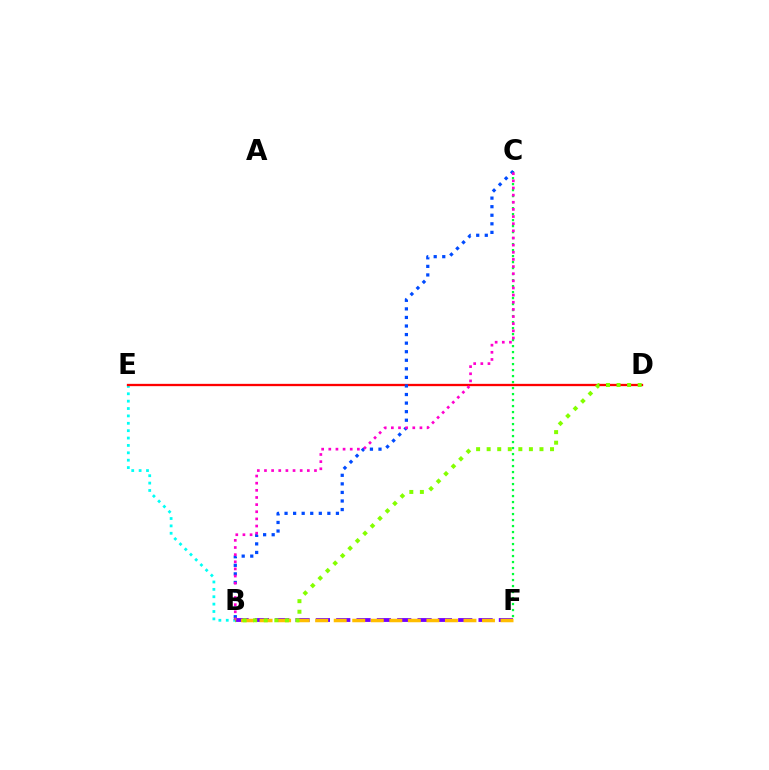{('C', 'F'): [{'color': '#00ff39', 'line_style': 'dotted', 'thickness': 1.63}], ('B', 'E'): [{'color': '#00fff6', 'line_style': 'dotted', 'thickness': 2.01}], ('D', 'E'): [{'color': '#ff0000', 'line_style': 'solid', 'thickness': 1.66}], ('B', 'C'): [{'color': '#004bff', 'line_style': 'dotted', 'thickness': 2.33}, {'color': '#ff00cf', 'line_style': 'dotted', 'thickness': 1.94}], ('B', 'F'): [{'color': '#7200ff', 'line_style': 'dashed', 'thickness': 2.76}, {'color': '#ffbd00', 'line_style': 'dashed', 'thickness': 2.52}], ('B', 'D'): [{'color': '#84ff00', 'line_style': 'dotted', 'thickness': 2.87}]}